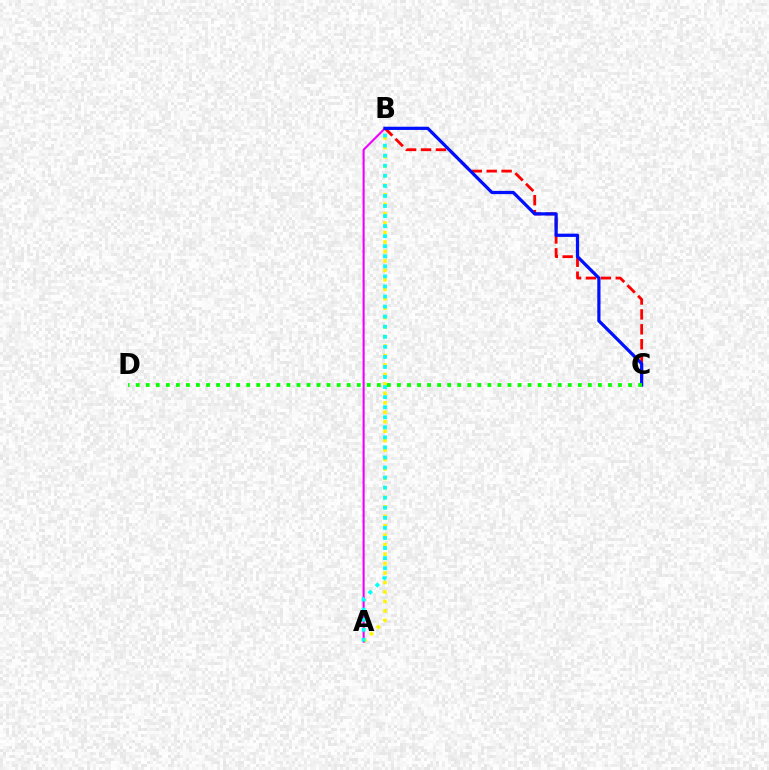{('A', 'B'): [{'color': '#fcf500', 'line_style': 'dotted', 'thickness': 2.57}, {'color': '#ee00ff', 'line_style': 'solid', 'thickness': 1.51}, {'color': '#00fff6', 'line_style': 'dotted', 'thickness': 2.73}], ('B', 'C'): [{'color': '#ff0000', 'line_style': 'dashed', 'thickness': 2.02}, {'color': '#0010ff', 'line_style': 'solid', 'thickness': 2.32}], ('C', 'D'): [{'color': '#08ff00', 'line_style': 'dotted', 'thickness': 2.73}]}